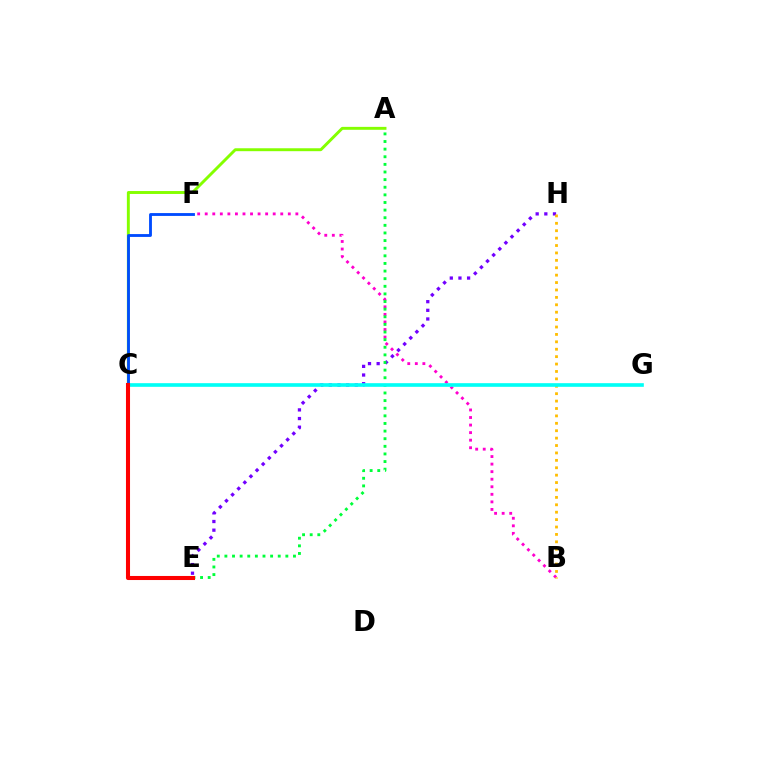{('B', 'F'): [{'color': '#ff00cf', 'line_style': 'dotted', 'thickness': 2.05}], ('A', 'C'): [{'color': '#84ff00', 'line_style': 'solid', 'thickness': 2.1}], ('E', 'H'): [{'color': '#7200ff', 'line_style': 'dotted', 'thickness': 2.35}], ('A', 'E'): [{'color': '#00ff39', 'line_style': 'dotted', 'thickness': 2.07}], ('B', 'H'): [{'color': '#ffbd00', 'line_style': 'dotted', 'thickness': 2.01}], ('C', 'G'): [{'color': '#00fff6', 'line_style': 'solid', 'thickness': 2.62}], ('C', 'F'): [{'color': '#004bff', 'line_style': 'solid', 'thickness': 2.05}], ('C', 'E'): [{'color': '#ff0000', 'line_style': 'solid', 'thickness': 2.92}]}